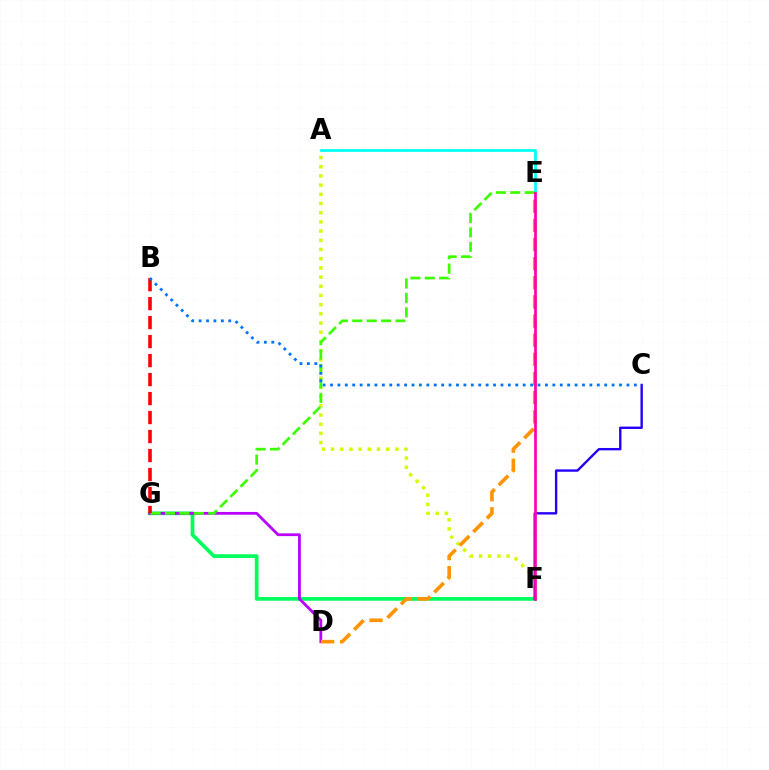{('F', 'G'): [{'color': '#00ff5c', 'line_style': 'solid', 'thickness': 2.67}], ('D', 'G'): [{'color': '#b900ff', 'line_style': 'solid', 'thickness': 2.01}], ('A', 'F'): [{'color': '#d1ff00', 'line_style': 'dotted', 'thickness': 2.5}], ('E', 'G'): [{'color': '#3dff00', 'line_style': 'dashed', 'thickness': 1.96}], ('C', 'F'): [{'color': '#2500ff', 'line_style': 'solid', 'thickness': 1.72}], ('B', 'G'): [{'color': '#ff0000', 'line_style': 'dashed', 'thickness': 2.58}], ('A', 'E'): [{'color': '#00fff6', 'line_style': 'solid', 'thickness': 1.96}], ('D', 'E'): [{'color': '#ff9400', 'line_style': 'dashed', 'thickness': 2.6}], ('B', 'C'): [{'color': '#0074ff', 'line_style': 'dotted', 'thickness': 2.01}], ('E', 'F'): [{'color': '#ff00ac', 'line_style': 'solid', 'thickness': 1.96}]}